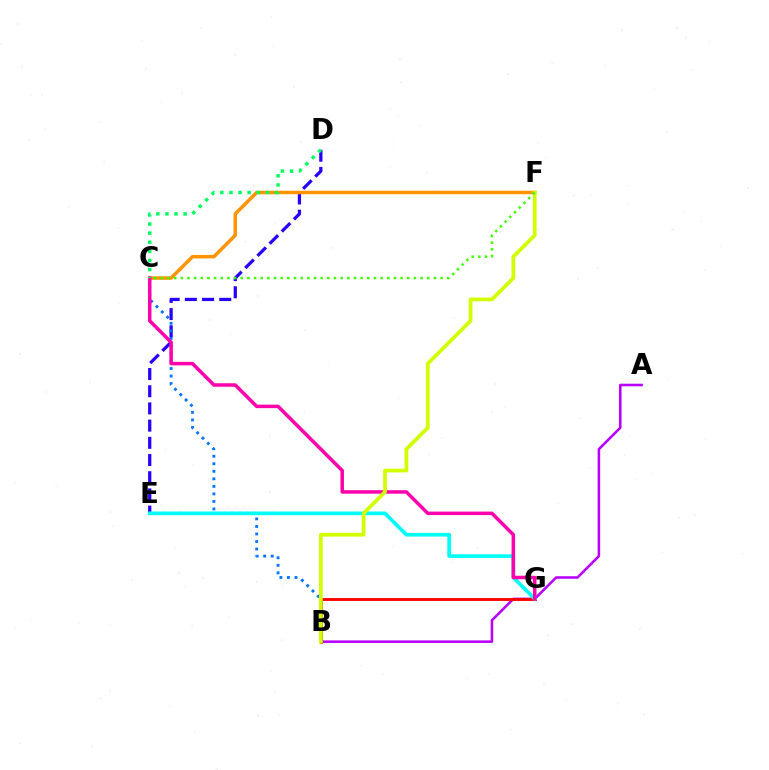{('A', 'B'): [{'color': '#b900ff', 'line_style': 'solid', 'thickness': 1.84}], ('D', 'E'): [{'color': '#2500ff', 'line_style': 'dashed', 'thickness': 2.34}], ('B', 'G'): [{'color': '#ff0000', 'line_style': 'solid', 'thickness': 2.07}], ('B', 'C'): [{'color': '#0074ff', 'line_style': 'dotted', 'thickness': 2.05}], ('E', 'G'): [{'color': '#00fff6', 'line_style': 'solid', 'thickness': 2.65}], ('C', 'F'): [{'color': '#ff9400', 'line_style': 'solid', 'thickness': 2.53}, {'color': '#3dff00', 'line_style': 'dotted', 'thickness': 1.81}], ('C', 'G'): [{'color': '#ff00ac', 'line_style': 'solid', 'thickness': 2.52}], ('B', 'F'): [{'color': '#d1ff00', 'line_style': 'solid', 'thickness': 2.7}], ('C', 'D'): [{'color': '#00ff5c', 'line_style': 'dotted', 'thickness': 2.48}]}